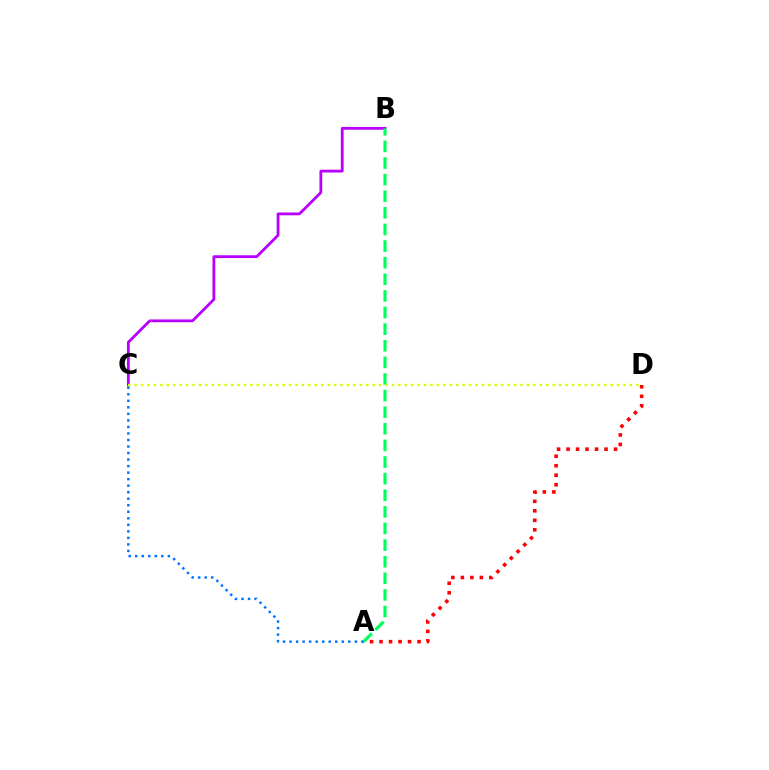{('A', 'D'): [{'color': '#ff0000', 'line_style': 'dotted', 'thickness': 2.58}], ('B', 'C'): [{'color': '#b900ff', 'line_style': 'solid', 'thickness': 2.02}], ('A', 'B'): [{'color': '#00ff5c', 'line_style': 'dashed', 'thickness': 2.26}], ('A', 'C'): [{'color': '#0074ff', 'line_style': 'dotted', 'thickness': 1.77}], ('C', 'D'): [{'color': '#d1ff00', 'line_style': 'dotted', 'thickness': 1.75}]}